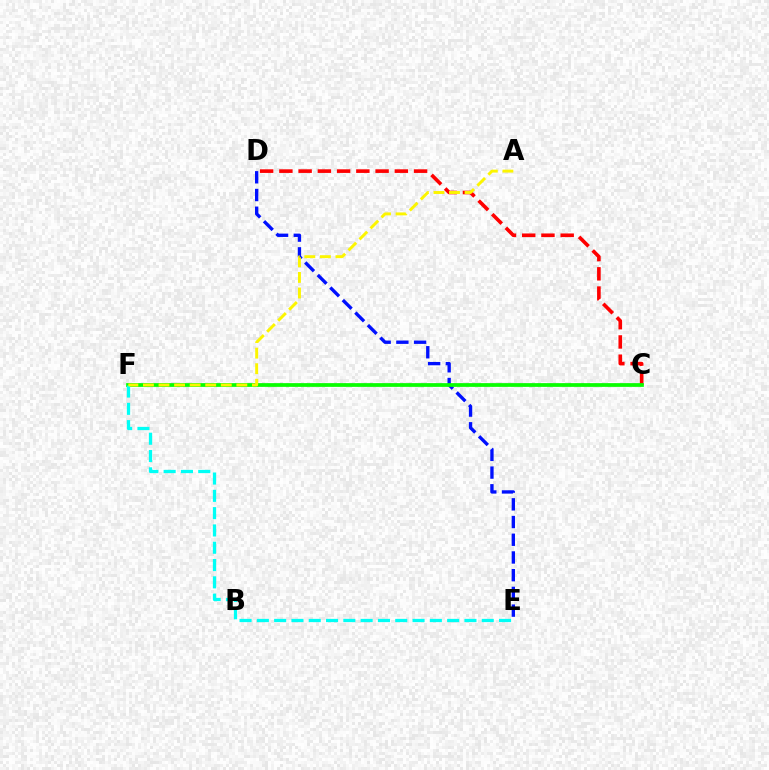{('C', 'F'): [{'color': '#ee00ff', 'line_style': 'dotted', 'thickness': 1.75}, {'color': '#08ff00', 'line_style': 'solid', 'thickness': 2.68}], ('D', 'E'): [{'color': '#0010ff', 'line_style': 'dashed', 'thickness': 2.41}], ('C', 'D'): [{'color': '#ff0000', 'line_style': 'dashed', 'thickness': 2.61}], ('E', 'F'): [{'color': '#00fff6', 'line_style': 'dashed', 'thickness': 2.35}], ('A', 'F'): [{'color': '#fcf500', 'line_style': 'dashed', 'thickness': 2.11}]}